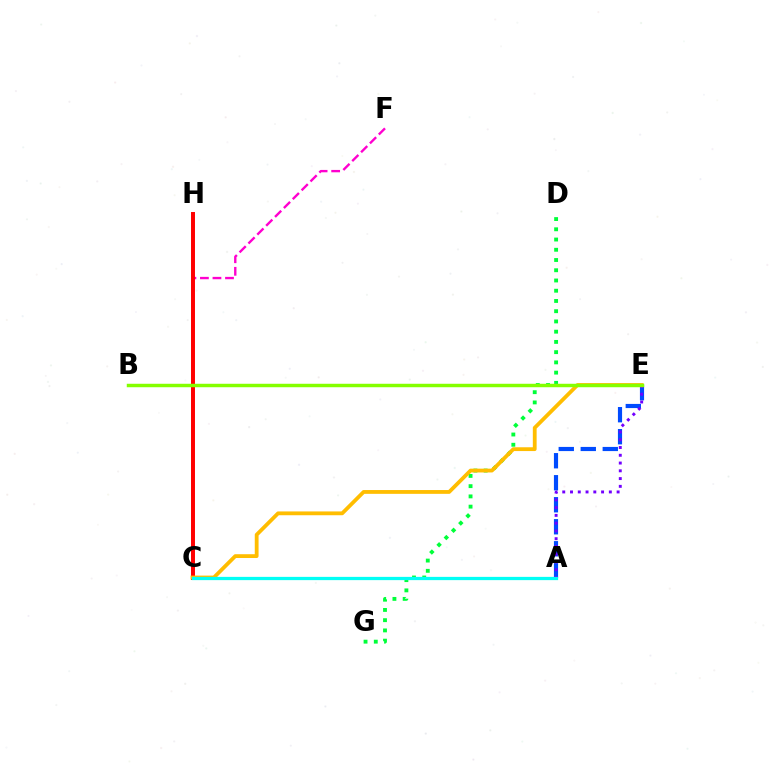{('A', 'E'): [{'color': '#004bff', 'line_style': 'dashed', 'thickness': 2.99}, {'color': '#7200ff', 'line_style': 'dotted', 'thickness': 2.11}], ('C', 'F'): [{'color': '#ff00cf', 'line_style': 'dashed', 'thickness': 1.7}], ('C', 'H'): [{'color': '#ff0000', 'line_style': 'solid', 'thickness': 2.85}], ('D', 'G'): [{'color': '#00ff39', 'line_style': 'dotted', 'thickness': 2.78}], ('C', 'E'): [{'color': '#ffbd00', 'line_style': 'solid', 'thickness': 2.74}], ('A', 'C'): [{'color': '#00fff6', 'line_style': 'solid', 'thickness': 2.35}], ('B', 'E'): [{'color': '#84ff00', 'line_style': 'solid', 'thickness': 2.49}]}